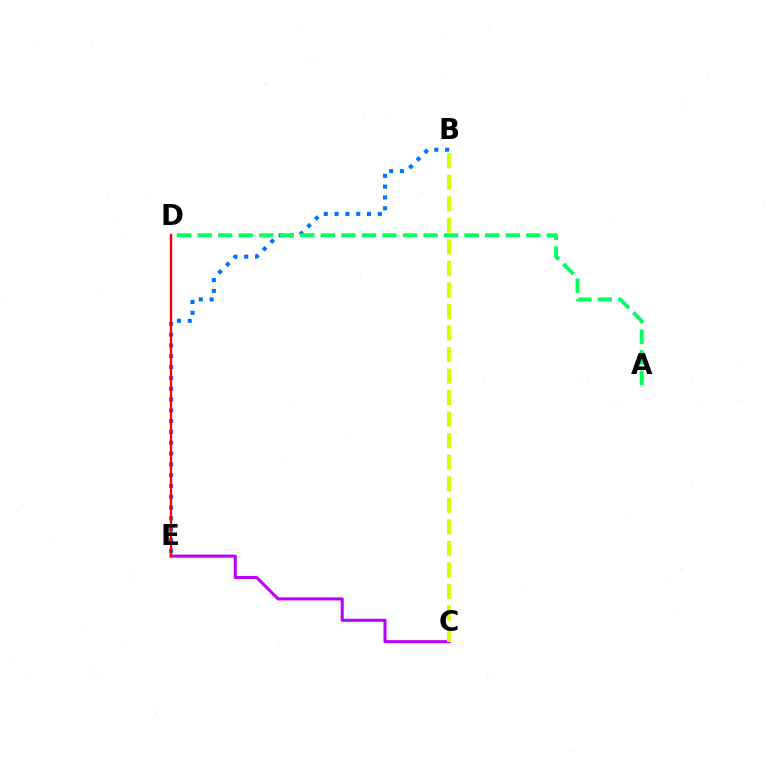{('C', 'E'): [{'color': '#b900ff', 'line_style': 'solid', 'thickness': 2.19}], ('B', 'E'): [{'color': '#0074ff', 'line_style': 'dotted', 'thickness': 2.94}], ('A', 'D'): [{'color': '#00ff5c', 'line_style': 'dashed', 'thickness': 2.79}], ('D', 'E'): [{'color': '#ff0000', 'line_style': 'solid', 'thickness': 1.69}], ('B', 'C'): [{'color': '#d1ff00', 'line_style': 'dashed', 'thickness': 2.93}]}